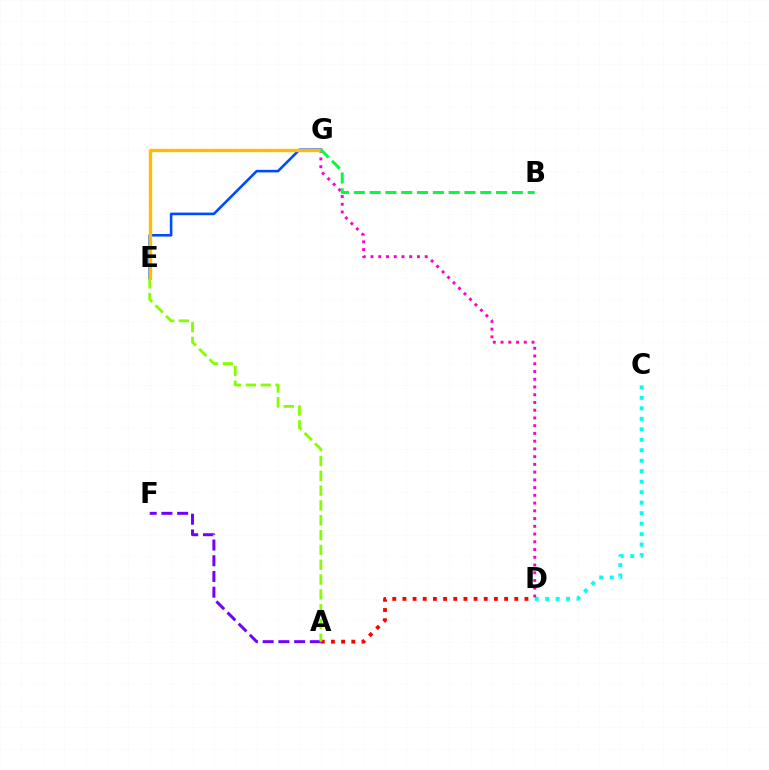{('C', 'D'): [{'color': '#00fff6', 'line_style': 'dotted', 'thickness': 2.85}], ('E', 'G'): [{'color': '#004bff', 'line_style': 'solid', 'thickness': 1.87}, {'color': '#ffbd00', 'line_style': 'solid', 'thickness': 2.43}], ('D', 'G'): [{'color': '#ff00cf', 'line_style': 'dotted', 'thickness': 2.1}], ('A', 'D'): [{'color': '#ff0000', 'line_style': 'dotted', 'thickness': 2.76}], ('A', 'F'): [{'color': '#7200ff', 'line_style': 'dashed', 'thickness': 2.14}], ('A', 'E'): [{'color': '#84ff00', 'line_style': 'dashed', 'thickness': 2.01}], ('B', 'G'): [{'color': '#00ff39', 'line_style': 'dashed', 'thickness': 2.15}]}